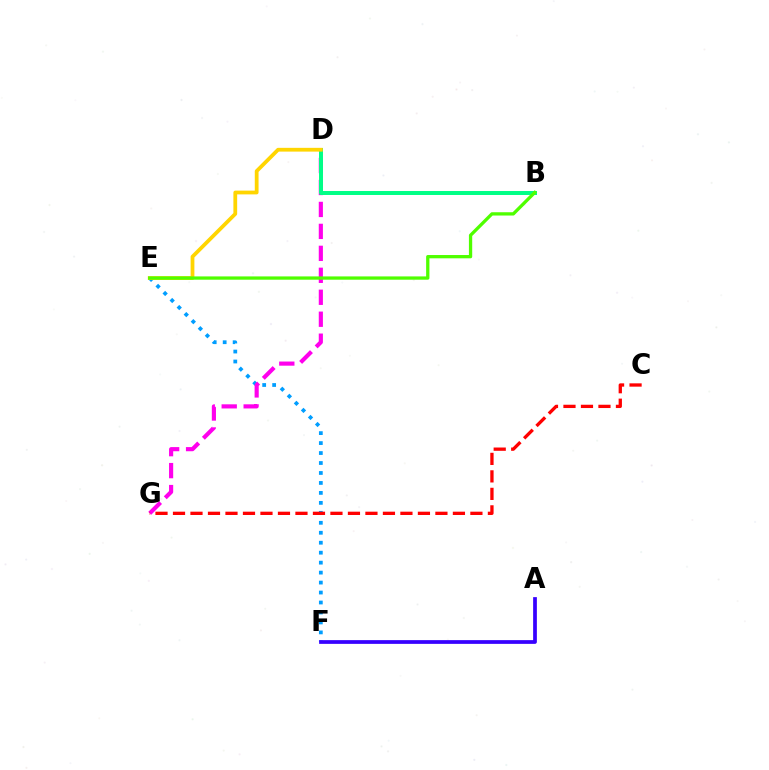{('E', 'F'): [{'color': '#009eff', 'line_style': 'dotted', 'thickness': 2.71}], ('A', 'F'): [{'color': '#3700ff', 'line_style': 'solid', 'thickness': 2.69}], ('D', 'G'): [{'color': '#ff00ed', 'line_style': 'dashed', 'thickness': 2.98}], ('B', 'D'): [{'color': '#00ff86', 'line_style': 'solid', 'thickness': 2.86}], ('C', 'G'): [{'color': '#ff0000', 'line_style': 'dashed', 'thickness': 2.38}], ('D', 'E'): [{'color': '#ffd500', 'line_style': 'solid', 'thickness': 2.72}], ('B', 'E'): [{'color': '#4fff00', 'line_style': 'solid', 'thickness': 2.37}]}